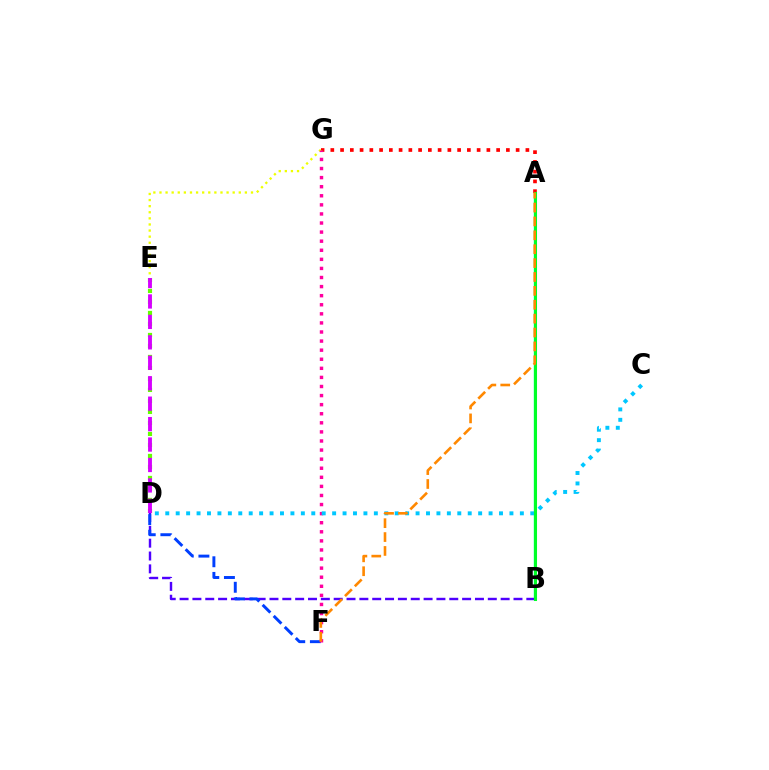{('A', 'B'): [{'color': '#00ffaf', 'line_style': 'solid', 'thickness': 1.71}, {'color': '#00ff27', 'line_style': 'solid', 'thickness': 2.2}], ('A', 'G'): [{'color': '#ff0000', 'line_style': 'dotted', 'thickness': 2.65}], ('B', 'D'): [{'color': '#4f00ff', 'line_style': 'dashed', 'thickness': 1.74}], ('E', 'G'): [{'color': '#eeff00', 'line_style': 'dotted', 'thickness': 1.66}], ('D', 'F'): [{'color': '#003fff', 'line_style': 'dashed', 'thickness': 2.12}], ('F', 'G'): [{'color': '#ff00a0', 'line_style': 'dotted', 'thickness': 2.47}], ('C', 'D'): [{'color': '#00c7ff', 'line_style': 'dotted', 'thickness': 2.83}], ('D', 'E'): [{'color': '#66ff00', 'line_style': 'dotted', 'thickness': 2.99}, {'color': '#d600ff', 'line_style': 'dashed', 'thickness': 2.78}], ('A', 'F'): [{'color': '#ff8800', 'line_style': 'dashed', 'thickness': 1.89}]}